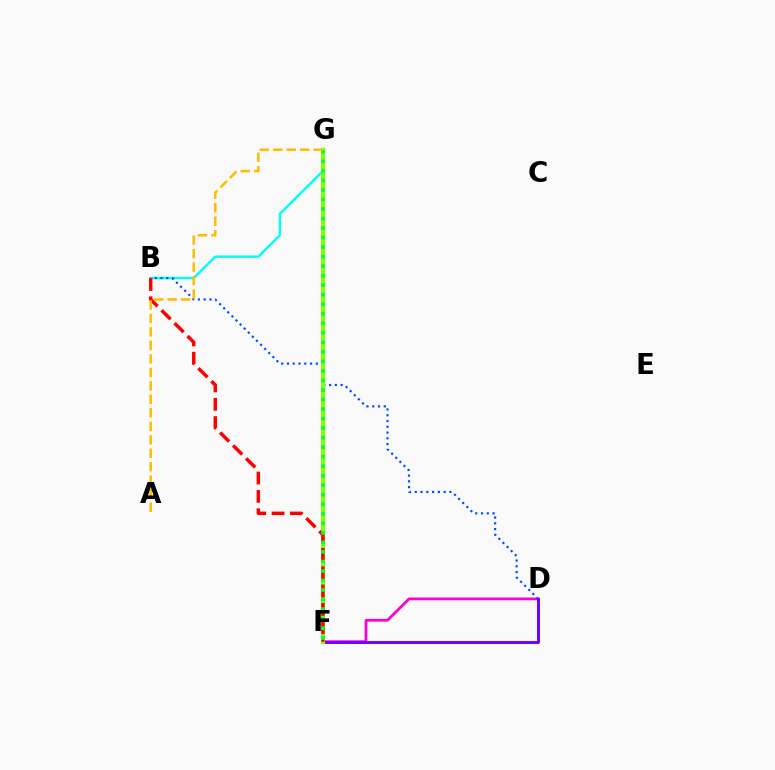{('D', 'F'): [{'color': '#ff00cf', 'line_style': 'solid', 'thickness': 1.99}, {'color': '#7200ff', 'line_style': 'solid', 'thickness': 2.13}], ('B', 'G'): [{'color': '#00fff6', 'line_style': 'solid', 'thickness': 1.74}], ('B', 'D'): [{'color': '#004bff', 'line_style': 'dotted', 'thickness': 1.57}], ('F', 'G'): [{'color': '#84ff00', 'line_style': 'solid', 'thickness': 2.98}, {'color': '#00ff39', 'line_style': 'dotted', 'thickness': 2.59}], ('B', 'F'): [{'color': '#ff0000', 'line_style': 'dashed', 'thickness': 2.49}], ('A', 'G'): [{'color': '#ffbd00', 'line_style': 'dashed', 'thickness': 1.83}]}